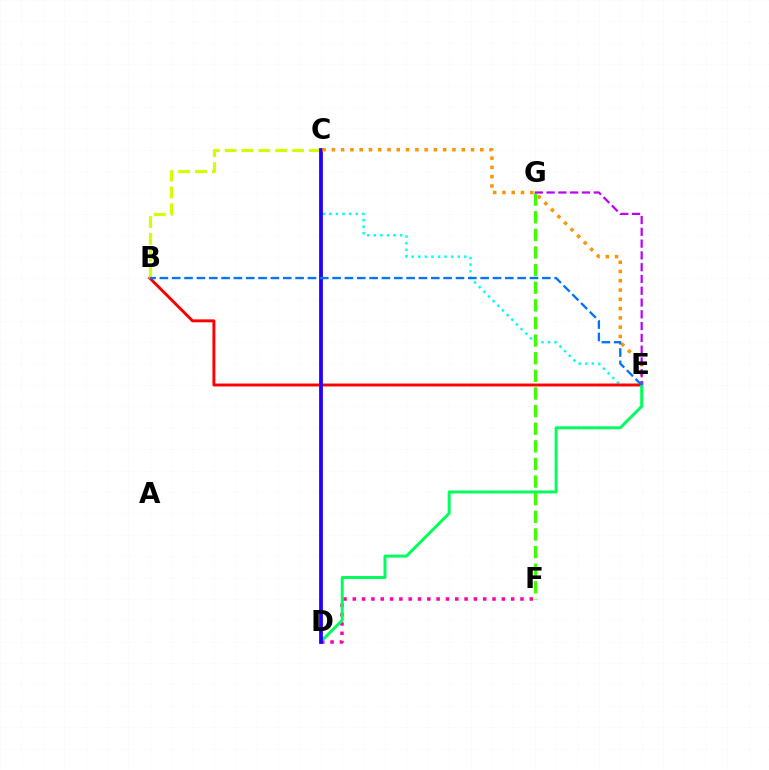{('C', 'E'): [{'color': '#00fff6', 'line_style': 'dotted', 'thickness': 1.79}, {'color': '#ff9400', 'line_style': 'dotted', 'thickness': 2.52}], ('B', 'E'): [{'color': '#ff0000', 'line_style': 'solid', 'thickness': 2.11}, {'color': '#0074ff', 'line_style': 'dashed', 'thickness': 1.68}], ('B', 'C'): [{'color': '#d1ff00', 'line_style': 'dashed', 'thickness': 2.29}], ('D', 'F'): [{'color': '#ff00ac', 'line_style': 'dotted', 'thickness': 2.53}], ('D', 'E'): [{'color': '#00ff5c', 'line_style': 'solid', 'thickness': 2.14}], ('C', 'D'): [{'color': '#2500ff', 'line_style': 'solid', 'thickness': 2.73}], ('F', 'G'): [{'color': '#3dff00', 'line_style': 'dashed', 'thickness': 2.39}], ('E', 'G'): [{'color': '#b900ff', 'line_style': 'dashed', 'thickness': 1.6}]}